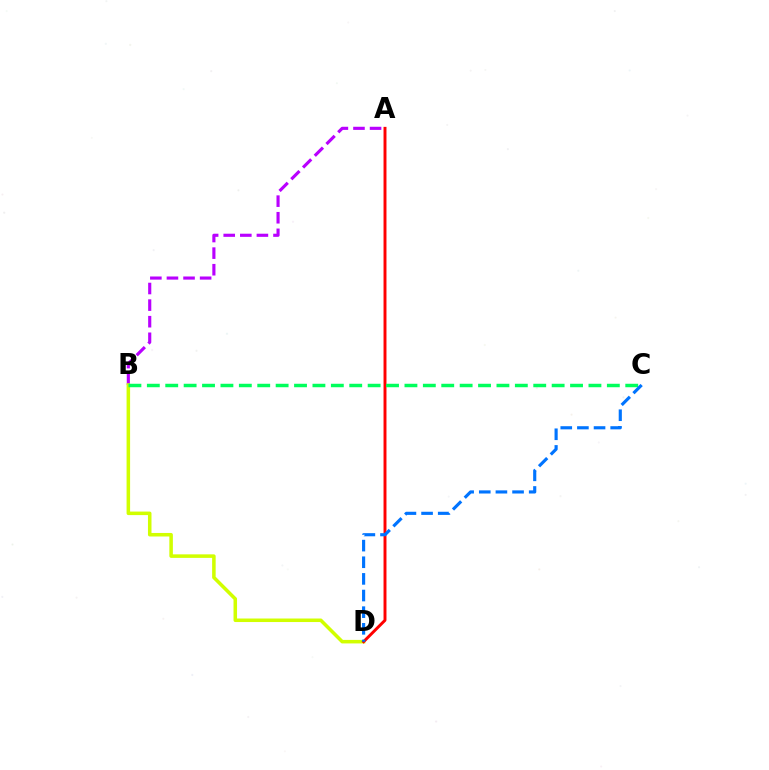{('A', 'B'): [{'color': '#b900ff', 'line_style': 'dashed', 'thickness': 2.25}], ('B', 'D'): [{'color': '#d1ff00', 'line_style': 'solid', 'thickness': 2.54}], ('A', 'D'): [{'color': '#ff0000', 'line_style': 'solid', 'thickness': 2.12}], ('B', 'C'): [{'color': '#00ff5c', 'line_style': 'dashed', 'thickness': 2.5}], ('C', 'D'): [{'color': '#0074ff', 'line_style': 'dashed', 'thickness': 2.26}]}